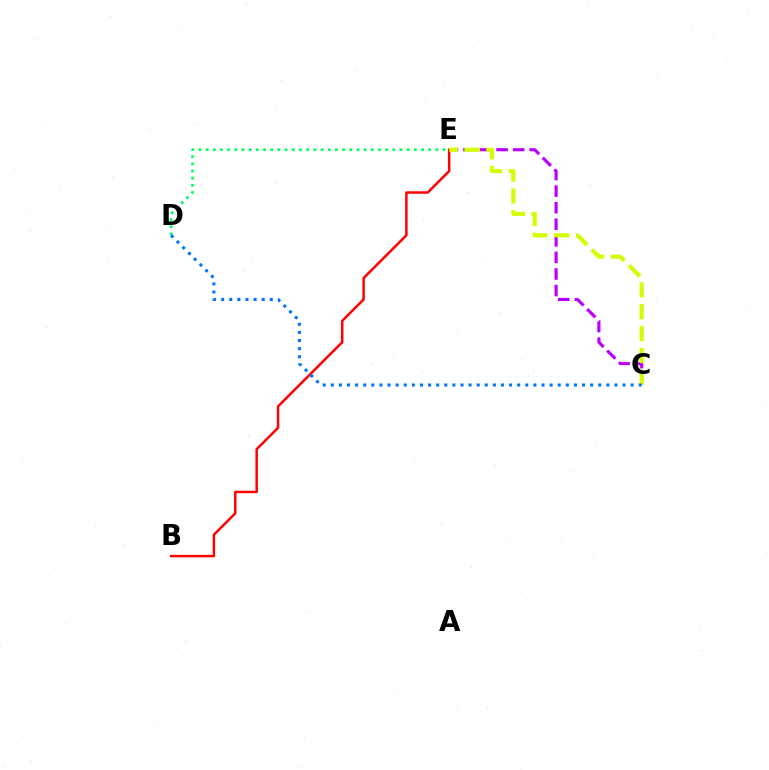{('C', 'E'): [{'color': '#b900ff', 'line_style': 'dashed', 'thickness': 2.25}, {'color': '#d1ff00', 'line_style': 'dashed', 'thickness': 2.97}], ('D', 'E'): [{'color': '#00ff5c', 'line_style': 'dotted', 'thickness': 1.95}], ('B', 'E'): [{'color': '#ff0000', 'line_style': 'solid', 'thickness': 1.79}], ('C', 'D'): [{'color': '#0074ff', 'line_style': 'dotted', 'thickness': 2.2}]}